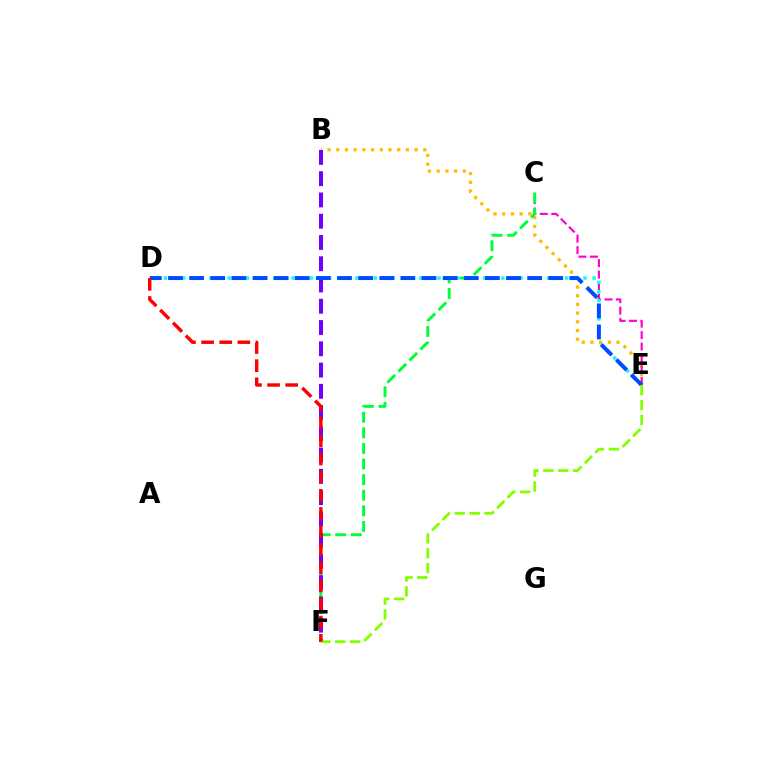{('B', 'E'): [{'color': '#ffbd00', 'line_style': 'dotted', 'thickness': 2.36}], ('C', 'E'): [{'color': '#ff00cf', 'line_style': 'dashed', 'thickness': 1.56}], ('C', 'F'): [{'color': '#00ff39', 'line_style': 'dashed', 'thickness': 2.12}], ('B', 'F'): [{'color': '#7200ff', 'line_style': 'dashed', 'thickness': 2.89}], ('D', 'E'): [{'color': '#00fff6', 'line_style': 'dotted', 'thickness': 2.48}, {'color': '#004bff', 'line_style': 'dashed', 'thickness': 2.87}], ('E', 'F'): [{'color': '#84ff00', 'line_style': 'dashed', 'thickness': 2.02}], ('D', 'F'): [{'color': '#ff0000', 'line_style': 'dashed', 'thickness': 2.46}]}